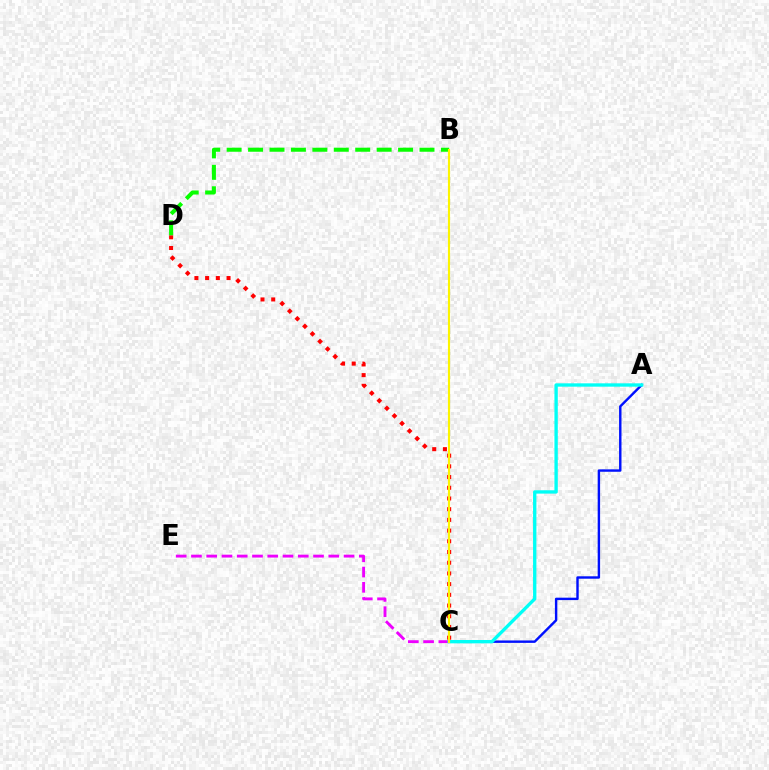{('C', 'E'): [{'color': '#ee00ff', 'line_style': 'dashed', 'thickness': 2.07}], ('A', 'C'): [{'color': '#0010ff', 'line_style': 'solid', 'thickness': 1.74}, {'color': '#00fff6', 'line_style': 'solid', 'thickness': 2.41}], ('C', 'D'): [{'color': '#ff0000', 'line_style': 'dotted', 'thickness': 2.91}], ('B', 'D'): [{'color': '#08ff00', 'line_style': 'dashed', 'thickness': 2.91}], ('B', 'C'): [{'color': '#fcf500', 'line_style': 'solid', 'thickness': 1.54}]}